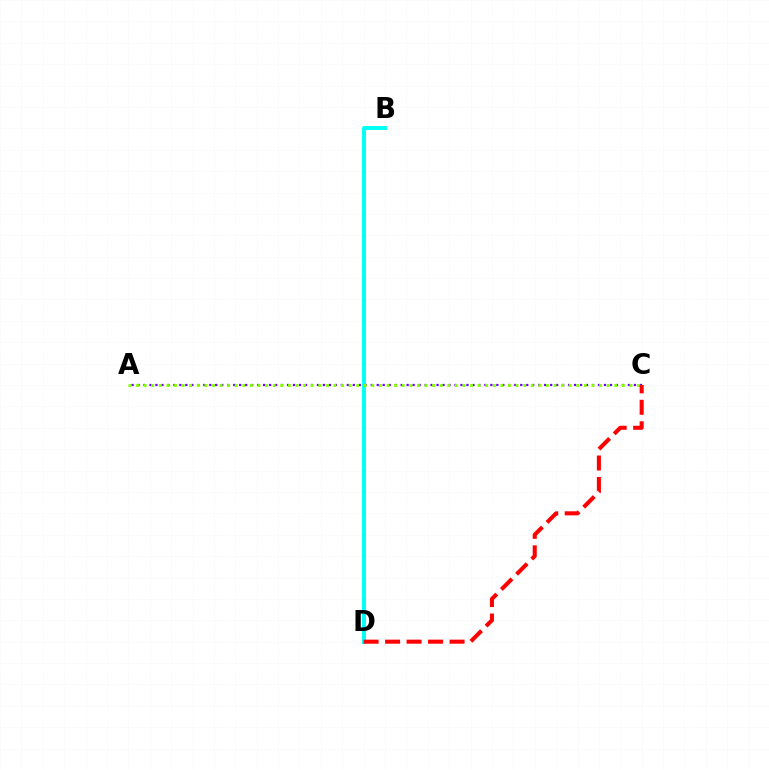{('B', 'D'): [{'color': '#00fff6', 'line_style': 'solid', 'thickness': 2.82}], ('A', 'C'): [{'color': '#7200ff', 'line_style': 'dotted', 'thickness': 1.62}, {'color': '#84ff00', 'line_style': 'dotted', 'thickness': 2.06}], ('C', 'D'): [{'color': '#ff0000', 'line_style': 'dashed', 'thickness': 2.92}]}